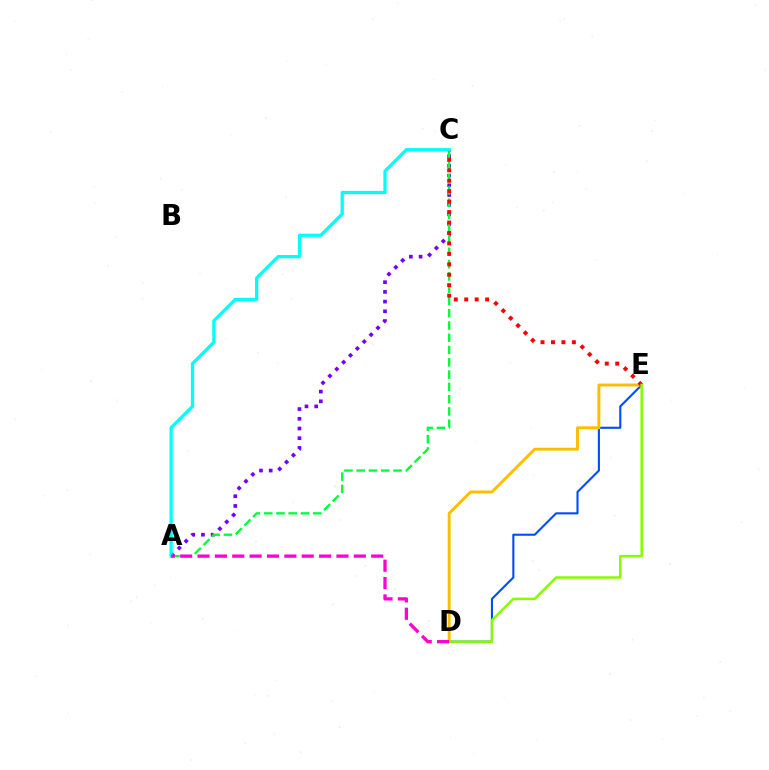{('A', 'C'): [{'color': '#7200ff', 'line_style': 'dotted', 'thickness': 2.64}, {'color': '#00ff39', 'line_style': 'dashed', 'thickness': 1.67}, {'color': '#00fff6', 'line_style': 'solid', 'thickness': 2.35}], ('D', 'E'): [{'color': '#004bff', 'line_style': 'solid', 'thickness': 1.51}, {'color': '#ffbd00', 'line_style': 'solid', 'thickness': 2.09}, {'color': '#84ff00', 'line_style': 'solid', 'thickness': 1.81}], ('C', 'E'): [{'color': '#ff0000', 'line_style': 'dotted', 'thickness': 2.84}], ('A', 'D'): [{'color': '#ff00cf', 'line_style': 'dashed', 'thickness': 2.36}]}